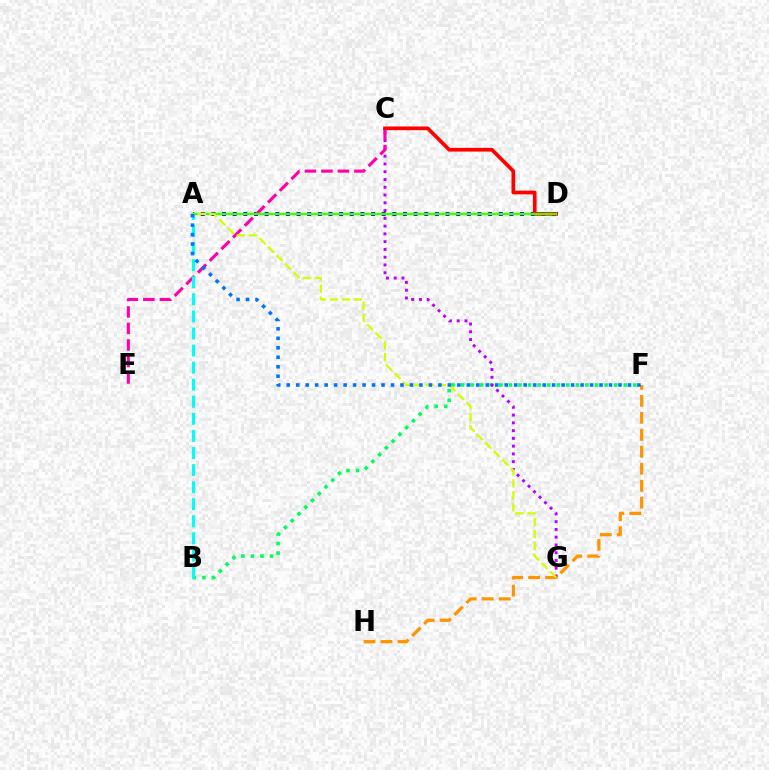{('B', 'F'): [{'color': '#00ff5c', 'line_style': 'dotted', 'thickness': 2.6}], ('C', 'G'): [{'color': '#b900ff', 'line_style': 'dotted', 'thickness': 2.11}], ('F', 'H'): [{'color': '#ff9400', 'line_style': 'dashed', 'thickness': 2.31}], ('A', 'D'): [{'color': '#2500ff', 'line_style': 'dotted', 'thickness': 2.89}, {'color': '#3dff00', 'line_style': 'solid', 'thickness': 1.69}], ('C', 'E'): [{'color': '#ff00ac', 'line_style': 'dashed', 'thickness': 2.24}], ('A', 'B'): [{'color': '#00fff6', 'line_style': 'dashed', 'thickness': 2.32}], ('C', 'D'): [{'color': '#ff0000', 'line_style': 'solid', 'thickness': 2.67}], ('A', 'G'): [{'color': '#d1ff00', 'line_style': 'dashed', 'thickness': 1.63}], ('A', 'F'): [{'color': '#0074ff', 'line_style': 'dotted', 'thickness': 2.58}]}